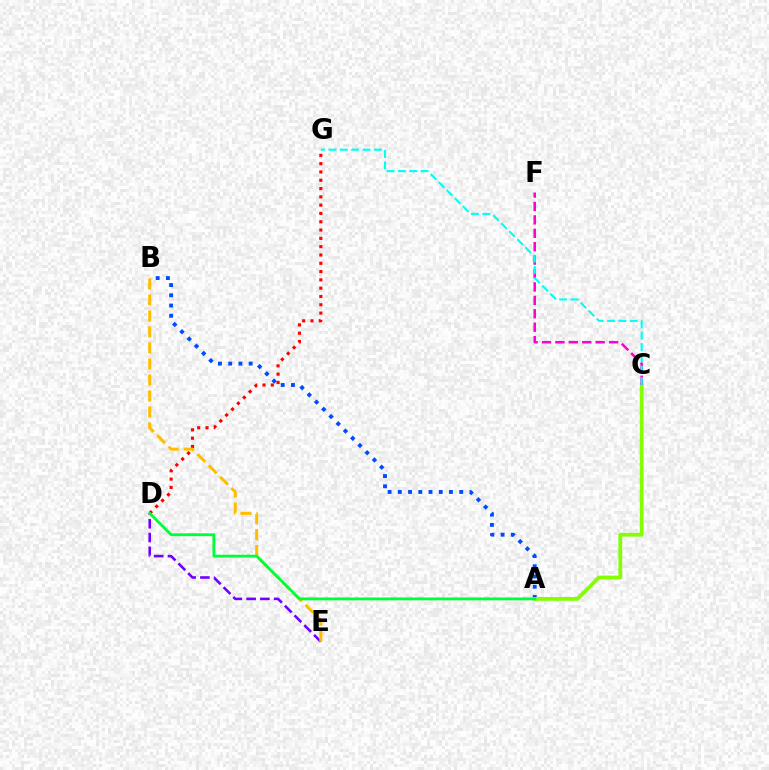{('A', 'B'): [{'color': '#004bff', 'line_style': 'dotted', 'thickness': 2.78}], ('A', 'C'): [{'color': '#84ff00', 'line_style': 'solid', 'thickness': 2.71}], ('D', 'G'): [{'color': '#ff0000', 'line_style': 'dotted', 'thickness': 2.26}], ('C', 'F'): [{'color': '#ff00cf', 'line_style': 'dashed', 'thickness': 1.82}], ('D', 'E'): [{'color': '#7200ff', 'line_style': 'dashed', 'thickness': 1.87}], ('B', 'E'): [{'color': '#ffbd00', 'line_style': 'dashed', 'thickness': 2.17}], ('A', 'D'): [{'color': '#00ff39', 'line_style': 'solid', 'thickness': 2.04}], ('C', 'G'): [{'color': '#00fff6', 'line_style': 'dashed', 'thickness': 1.54}]}